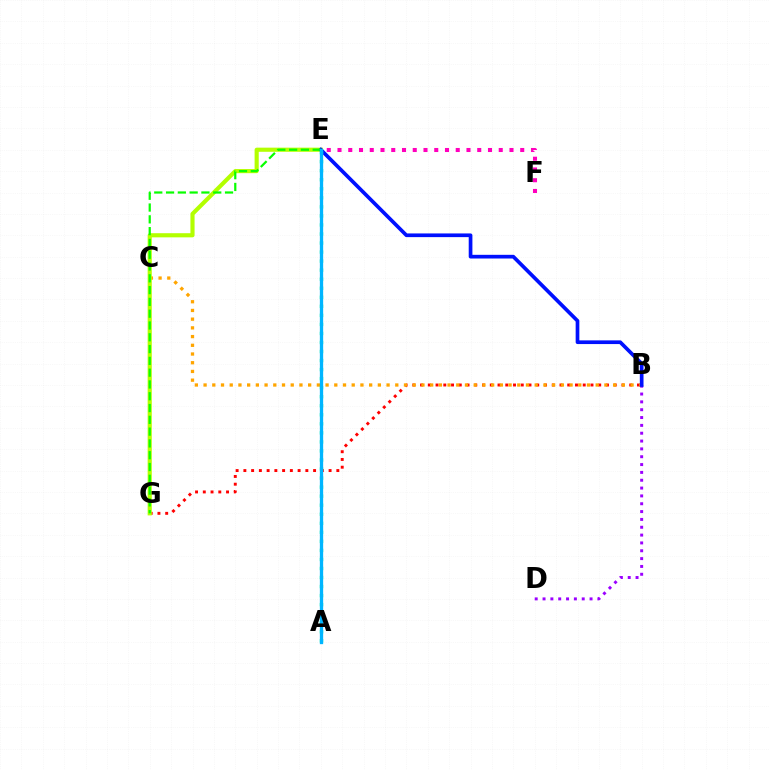{('B', 'D'): [{'color': '#9b00ff', 'line_style': 'dotted', 'thickness': 2.13}], ('B', 'G'): [{'color': '#ff0000', 'line_style': 'dotted', 'thickness': 2.1}], ('B', 'C'): [{'color': '#ffa500', 'line_style': 'dotted', 'thickness': 2.37}], ('E', 'G'): [{'color': '#b3ff00', 'line_style': 'solid', 'thickness': 2.98}, {'color': '#08ff00', 'line_style': 'dashed', 'thickness': 1.6}], ('B', 'E'): [{'color': '#0010ff', 'line_style': 'solid', 'thickness': 2.66}], ('A', 'E'): [{'color': '#00ff9d', 'line_style': 'dotted', 'thickness': 2.46}, {'color': '#00b5ff', 'line_style': 'solid', 'thickness': 2.38}], ('E', 'F'): [{'color': '#ff00bd', 'line_style': 'dotted', 'thickness': 2.92}]}